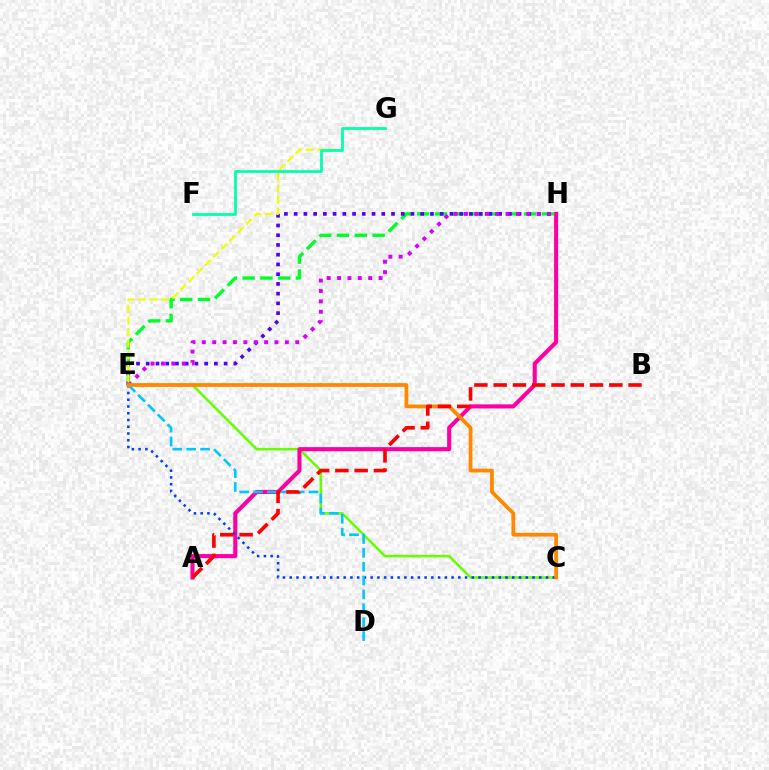{('E', 'H'): [{'color': '#00ff27', 'line_style': 'dashed', 'thickness': 2.42}, {'color': '#4f00ff', 'line_style': 'dotted', 'thickness': 2.65}, {'color': '#d600ff', 'line_style': 'dotted', 'thickness': 2.82}], ('C', 'E'): [{'color': '#66ff00', 'line_style': 'solid', 'thickness': 1.84}, {'color': '#003fff', 'line_style': 'dotted', 'thickness': 1.83}, {'color': '#ff8800', 'line_style': 'solid', 'thickness': 2.7}], ('A', 'H'): [{'color': '#ff00a0', 'line_style': 'solid', 'thickness': 2.94}], ('E', 'G'): [{'color': '#eeff00', 'line_style': 'dashed', 'thickness': 1.57}], ('F', 'G'): [{'color': '#00ffaf', 'line_style': 'solid', 'thickness': 1.98}], ('D', 'E'): [{'color': '#00c7ff', 'line_style': 'dashed', 'thickness': 1.88}], ('A', 'B'): [{'color': '#ff0000', 'line_style': 'dashed', 'thickness': 2.62}]}